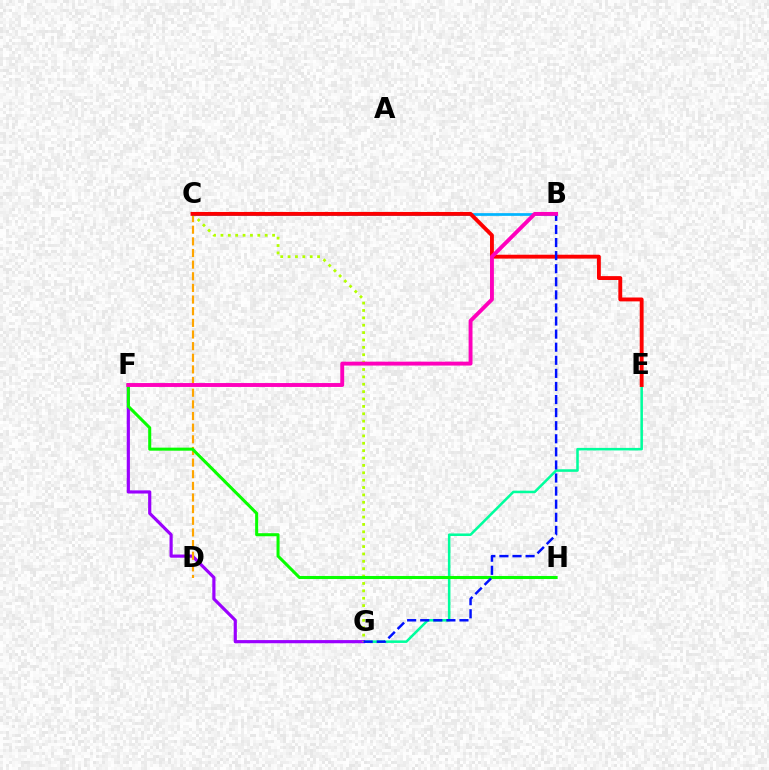{('E', 'G'): [{'color': '#00ff9d', 'line_style': 'solid', 'thickness': 1.83}], ('F', 'G'): [{'color': '#9b00ff', 'line_style': 'solid', 'thickness': 2.28}], ('C', 'D'): [{'color': '#ffa500', 'line_style': 'dashed', 'thickness': 1.58}], ('C', 'G'): [{'color': '#b3ff00', 'line_style': 'dotted', 'thickness': 2.0}], ('B', 'C'): [{'color': '#00b5ff', 'line_style': 'solid', 'thickness': 1.96}], ('C', 'E'): [{'color': '#ff0000', 'line_style': 'solid', 'thickness': 2.79}], ('F', 'H'): [{'color': '#08ff00', 'line_style': 'solid', 'thickness': 2.19}], ('B', 'G'): [{'color': '#0010ff', 'line_style': 'dashed', 'thickness': 1.78}], ('B', 'F'): [{'color': '#ff00bd', 'line_style': 'solid', 'thickness': 2.81}]}